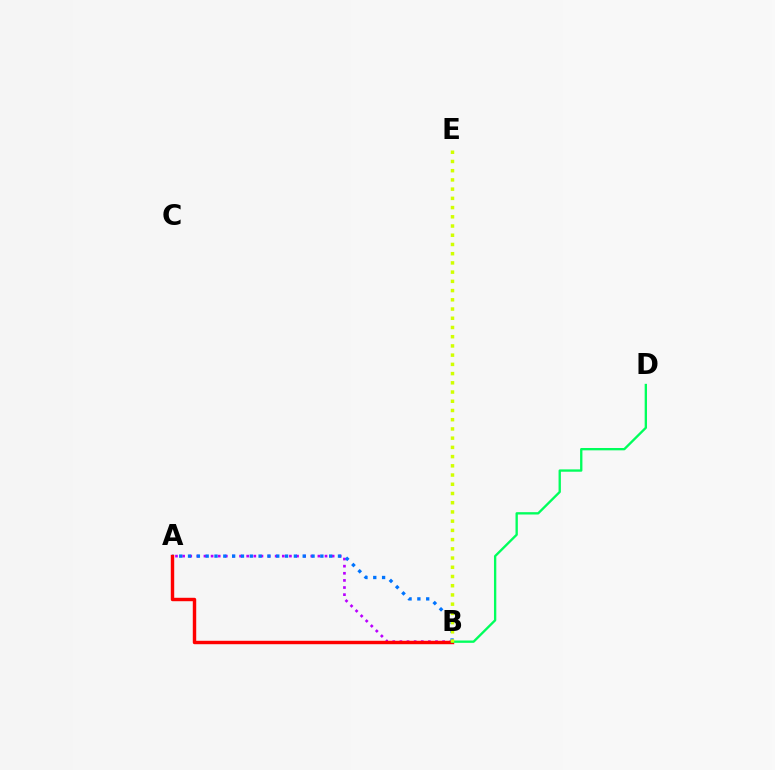{('A', 'B'): [{'color': '#b900ff', 'line_style': 'dotted', 'thickness': 1.93}, {'color': '#0074ff', 'line_style': 'dotted', 'thickness': 2.4}, {'color': '#ff0000', 'line_style': 'solid', 'thickness': 2.47}], ('B', 'D'): [{'color': '#00ff5c', 'line_style': 'solid', 'thickness': 1.68}], ('B', 'E'): [{'color': '#d1ff00', 'line_style': 'dotted', 'thickness': 2.51}]}